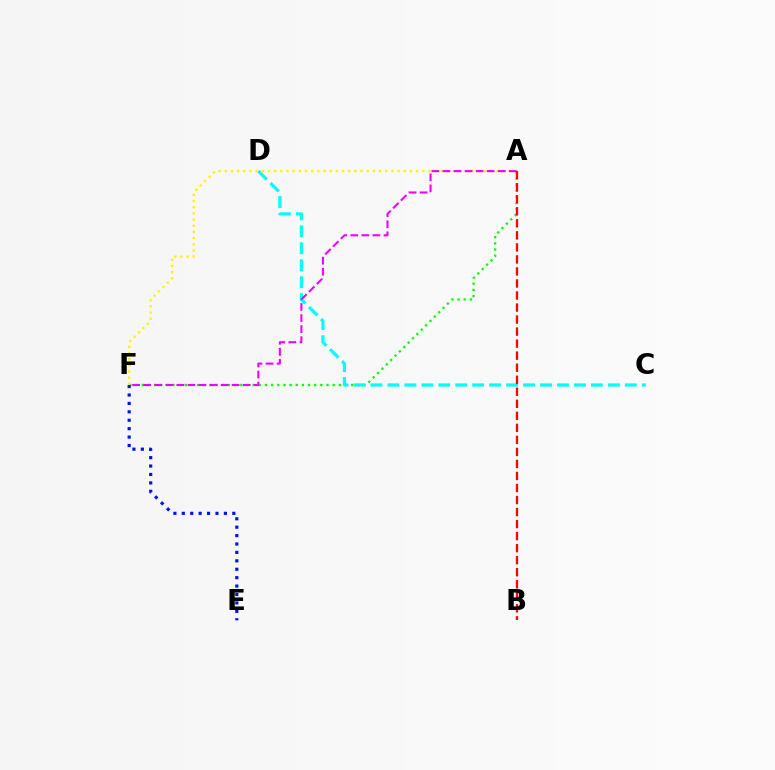{('A', 'F'): [{'color': '#08ff00', 'line_style': 'dotted', 'thickness': 1.67}, {'color': '#fcf500', 'line_style': 'dotted', 'thickness': 1.68}, {'color': '#ee00ff', 'line_style': 'dashed', 'thickness': 1.5}], ('C', 'D'): [{'color': '#00fff6', 'line_style': 'dashed', 'thickness': 2.3}], ('E', 'F'): [{'color': '#0010ff', 'line_style': 'dotted', 'thickness': 2.29}], ('A', 'B'): [{'color': '#ff0000', 'line_style': 'dashed', 'thickness': 1.63}]}